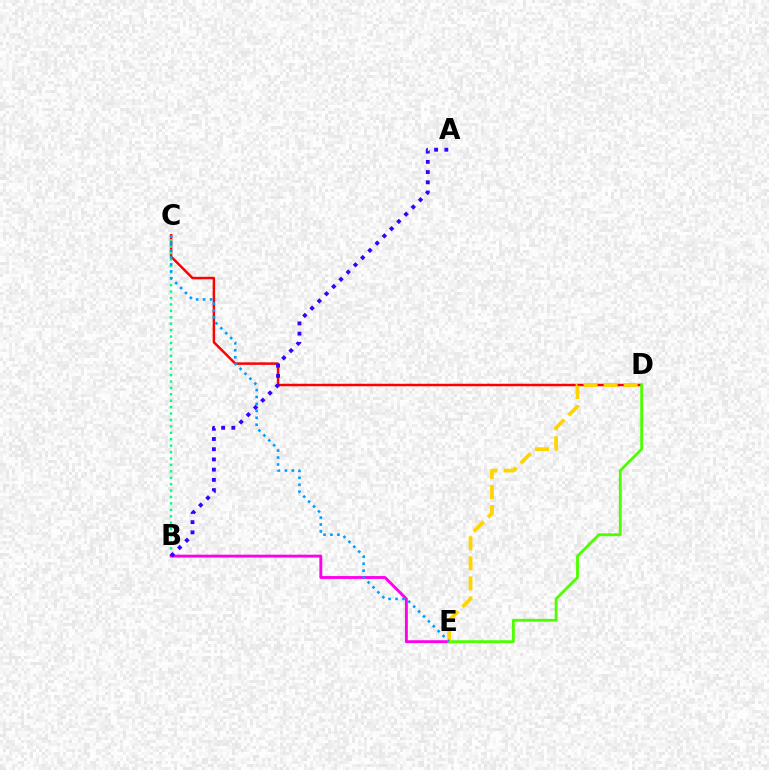{('C', 'D'): [{'color': '#ff0000', 'line_style': 'solid', 'thickness': 1.79}], ('B', 'C'): [{'color': '#00ff86', 'line_style': 'dotted', 'thickness': 1.74}], ('B', 'E'): [{'color': '#ff00ed', 'line_style': 'solid', 'thickness': 2.07}], ('D', 'E'): [{'color': '#4fff00', 'line_style': 'solid', 'thickness': 2.05}, {'color': '#ffd500', 'line_style': 'dashed', 'thickness': 2.72}], ('A', 'B'): [{'color': '#3700ff', 'line_style': 'dotted', 'thickness': 2.78}], ('C', 'E'): [{'color': '#009eff', 'line_style': 'dotted', 'thickness': 1.89}]}